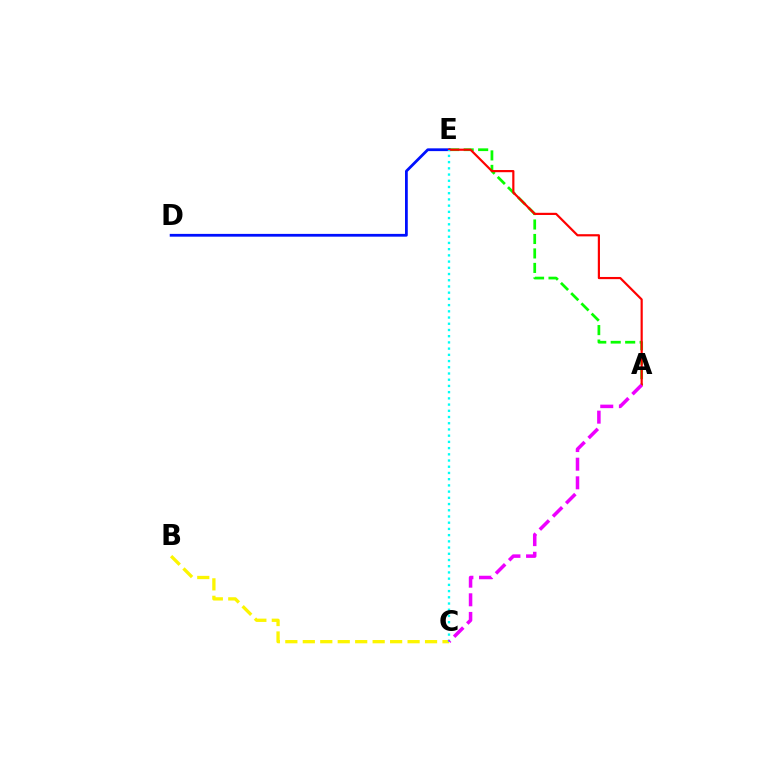{('A', 'E'): [{'color': '#08ff00', 'line_style': 'dashed', 'thickness': 1.97}, {'color': '#ff0000', 'line_style': 'solid', 'thickness': 1.57}], ('D', 'E'): [{'color': '#0010ff', 'line_style': 'solid', 'thickness': 2.0}], ('B', 'C'): [{'color': '#fcf500', 'line_style': 'dashed', 'thickness': 2.37}], ('C', 'E'): [{'color': '#00fff6', 'line_style': 'dotted', 'thickness': 1.69}], ('A', 'C'): [{'color': '#ee00ff', 'line_style': 'dashed', 'thickness': 2.53}]}